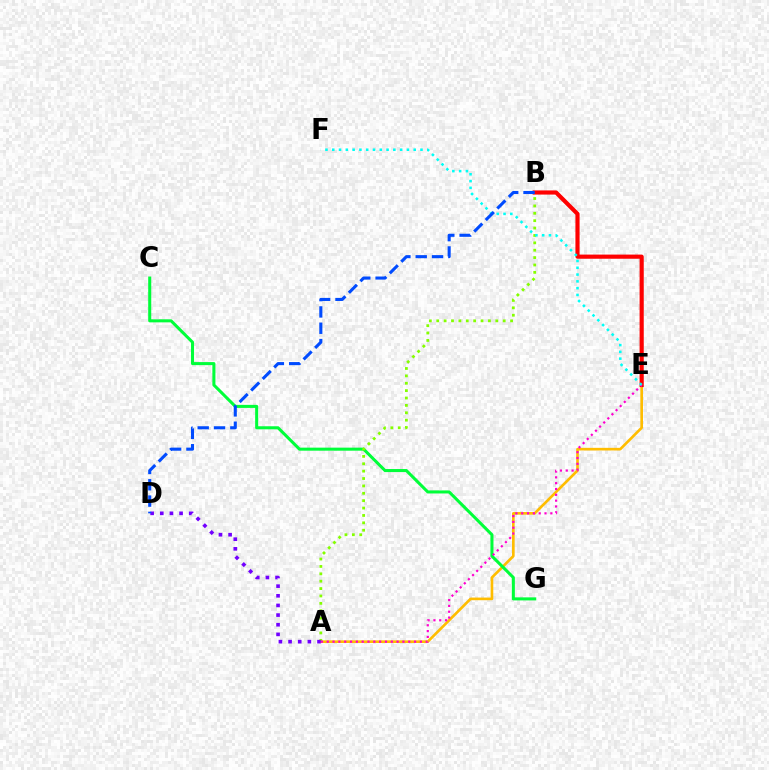{('A', 'E'): [{'color': '#ffbd00', 'line_style': 'solid', 'thickness': 1.91}, {'color': '#ff00cf', 'line_style': 'dotted', 'thickness': 1.58}], ('C', 'G'): [{'color': '#00ff39', 'line_style': 'solid', 'thickness': 2.19}], ('A', 'B'): [{'color': '#84ff00', 'line_style': 'dotted', 'thickness': 2.01}], ('A', 'D'): [{'color': '#7200ff', 'line_style': 'dotted', 'thickness': 2.62}], ('B', 'E'): [{'color': '#ff0000', 'line_style': 'solid', 'thickness': 2.99}], ('E', 'F'): [{'color': '#00fff6', 'line_style': 'dotted', 'thickness': 1.84}], ('B', 'D'): [{'color': '#004bff', 'line_style': 'dashed', 'thickness': 2.22}]}